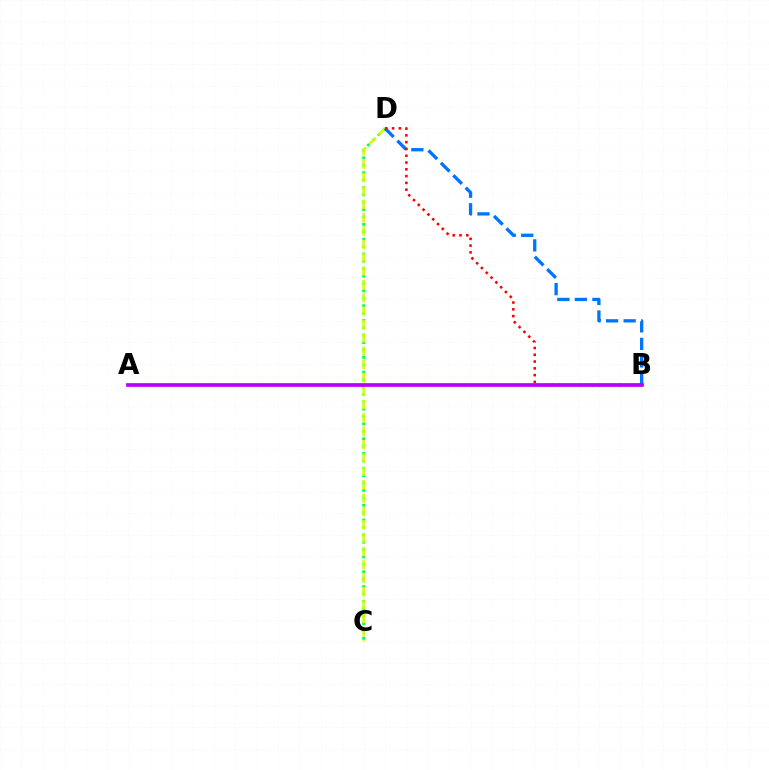{('C', 'D'): [{'color': '#00ff5c', 'line_style': 'dotted', 'thickness': 2.01}, {'color': '#d1ff00', 'line_style': 'dashed', 'thickness': 1.81}], ('B', 'D'): [{'color': '#0074ff', 'line_style': 'dashed', 'thickness': 2.38}, {'color': '#ff0000', 'line_style': 'dotted', 'thickness': 1.84}], ('A', 'B'): [{'color': '#b900ff', 'line_style': 'solid', 'thickness': 2.66}]}